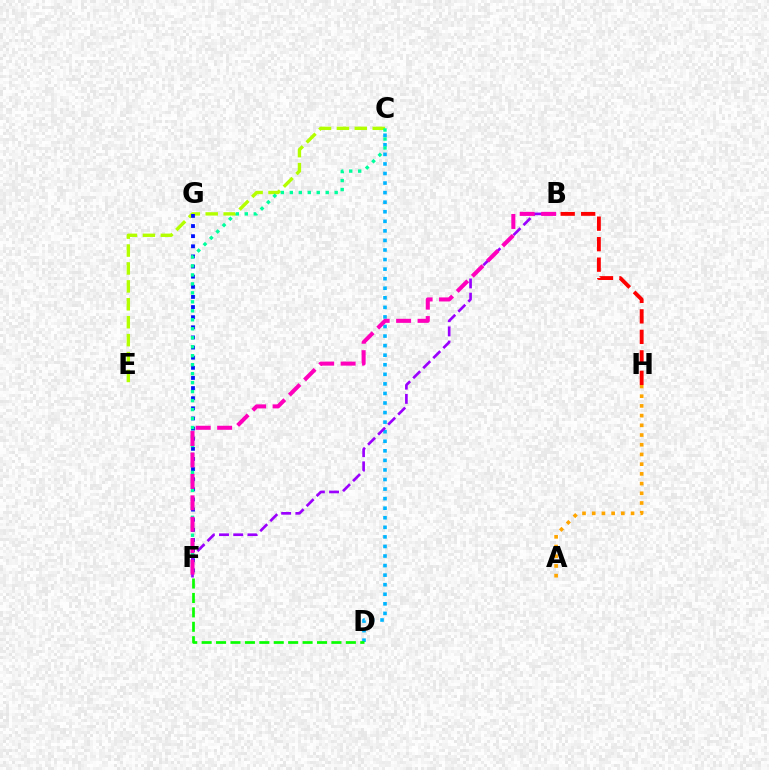{('C', 'E'): [{'color': '#b3ff00', 'line_style': 'dashed', 'thickness': 2.43}], ('C', 'D'): [{'color': '#00b5ff', 'line_style': 'dotted', 'thickness': 2.6}], ('F', 'G'): [{'color': '#0010ff', 'line_style': 'dotted', 'thickness': 2.75}], ('B', 'F'): [{'color': '#9b00ff', 'line_style': 'dashed', 'thickness': 1.93}, {'color': '#ff00bd', 'line_style': 'dashed', 'thickness': 2.91}], ('A', 'H'): [{'color': '#ffa500', 'line_style': 'dotted', 'thickness': 2.64}], ('C', 'F'): [{'color': '#00ff9d', 'line_style': 'dotted', 'thickness': 2.44}], ('D', 'F'): [{'color': '#08ff00', 'line_style': 'dashed', 'thickness': 1.96}], ('B', 'H'): [{'color': '#ff0000', 'line_style': 'dashed', 'thickness': 2.78}]}